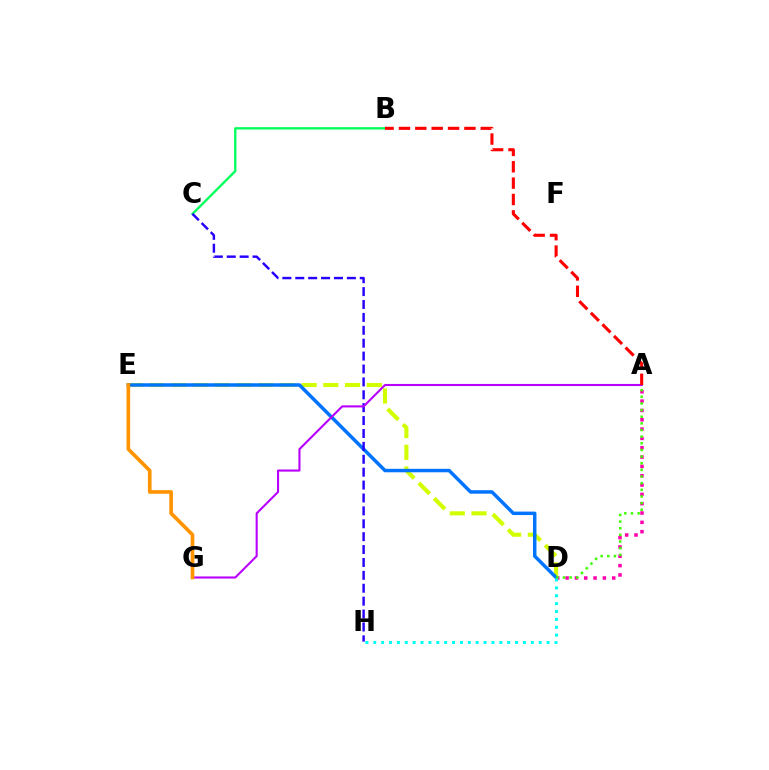{('D', 'E'): [{'color': '#d1ff00', 'line_style': 'dashed', 'thickness': 2.95}, {'color': '#0074ff', 'line_style': 'solid', 'thickness': 2.5}], ('A', 'D'): [{'color': '#ff00ac', 'line_style': 'dotted', 'thickness': 2.53}, {'color': '#3dff00', 'line_style': 'dotted', 'thickness': 1.81}], ('B', 'C'): [{'color': '#00ff5c', 'line_style': 'solid', 'thickness': 1.68}], ('C', 'H'): [{'color': '#2500ff', 'line_style': 'dashed', 'thickness': 1.75}], ('A', 'G'): [{'color': '#b900ff', 'line_style': 'solid', 'thickness': 1.51}], ('A', 'B'): [{'color': '#ff0000', 'line_style': 'dashed', 'thickness': 2.22}], ('D', 'H'): [{'color': '#00fff6', 'line_style': 'dotted', 'thickness': 2.14}], ('E', 'G'): [{'color': '#ff9400', 'line_style': 'solid', 'thickness': 2.63}]}